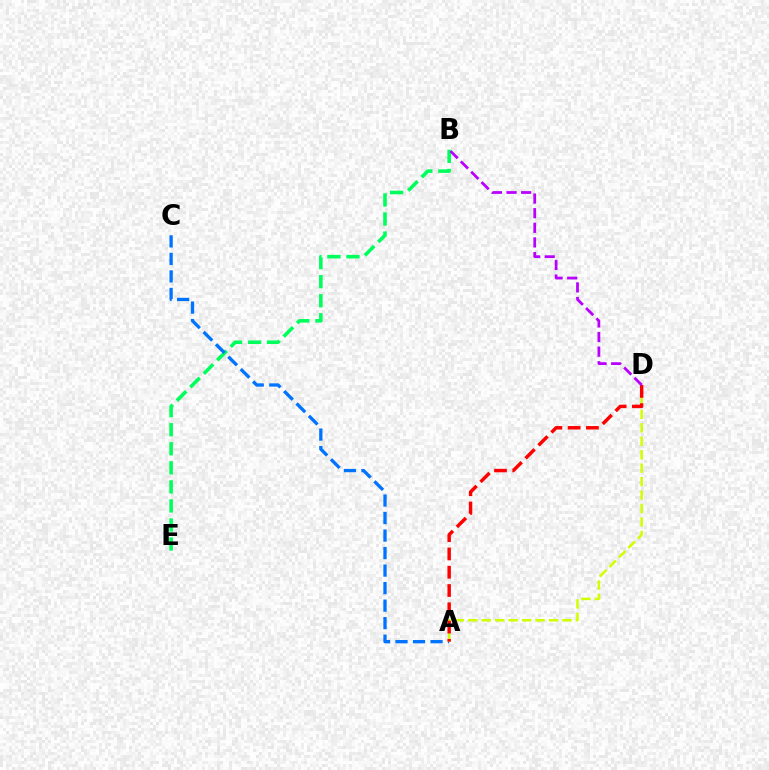{('B', 'E'): [{'color': '#00ff5c', 'line_style': 'dashed', 'thickness': 2.59}], ('A', 'C'): [{'color': '#0074ff', 'line_style': 'dashed', 'thickness': 2.38}], ('A', 'D'): [{'color': '#d1ff00', 'line_style': 'dashed', 'thickness': 1.83}, {'color': '#ff0000', 'line_style': 'dashed', 'thickness': 2.48}], ('B', 'D'): [{'color': '#b900ff', 'line_style': 'dashed', 'thickness': 1.99}]}